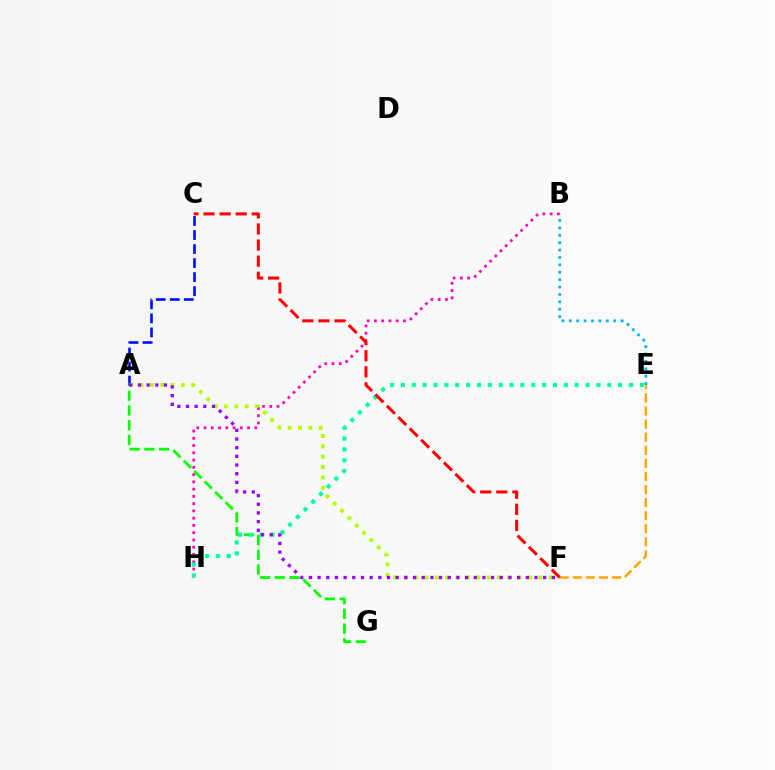{('E', 'F'): [{'color': '#ffa500', 'line_style': 'dashed', 'thickness': 1.78}], ('B', 'E'): [{'color': '#00b5ff', 'line_style': 'dotted', 'thickness': 2.01}], ('B', 'H'): [{'color': '#ff00bd', 'line_style': 'dotted', 'thickness': 1.97}], ('A', 'C'): [{'color': '#0010ff', 'line_style': 'dashed', 'thickness': 1.91}], ('A', 'F'): [{'color': '#b3ff00', 'line_style': 'dotted', 'thickness': 2.82}, {'color': '#9b00ff', 'line_style': 'dotted', 'thickness': 2.36}], ('A', 'G'): [{'color': '#08ff00', 'line_style': 'dashed', 'thickness': 2.0}], ('E', 'H'): [{'color': '#00ff9d', 'line_style': 'dotted', 'thickness': 2.95}], ('C', 'F'): [{'color': '#ff0000', 'line_style': 'dashed', 'thickness': 2.19}]}